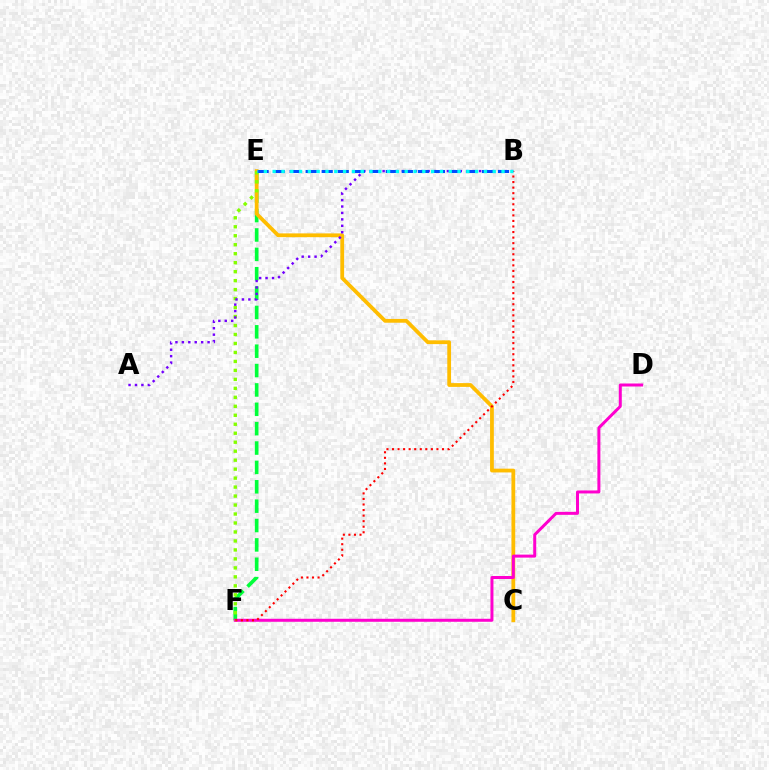{('E', 'F'): [{'color': '#00ff39', 'line_style': 'dashed', 'thickness': 2.63}, {'color': '#84ff00', 'line_style': 'dotted', 'thickness': 2.44}], ('C', 'E'): [{'color': '#ffbd00', 'line_style': 'solid', 'thickness': 2.72}], ('D', 'F'): [{'color': '#ff00cf', 'line_style': 'solid', 'thickness': 2.16}], ('B', 'F'): [{'color': '#ff0000', 'line_style': 'dotted', 'thickness': 1.51}], ('A', 'B'): [{'color': '#7200ff', 'line_style': 'dotted', 'thickness': 1.75}], ('B', 'E'): [{'color': '#004bff', 'line_style': 'dashed', 'thickness': 2.18}, {'color': '#00fff6', 'line_style': 'dotted', 'thickness': 2.39}]}